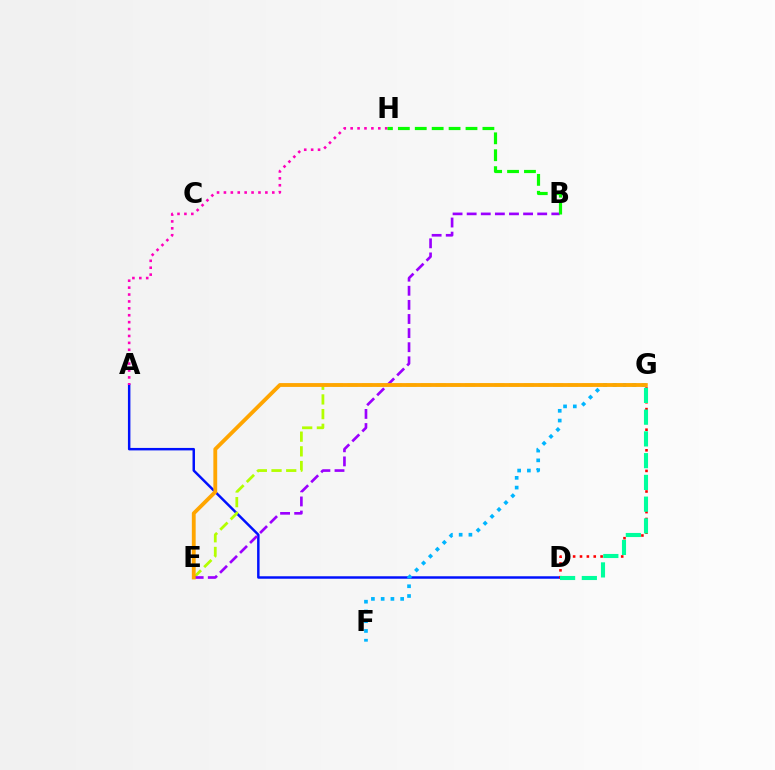{('A', 'D'): [{'color': '#0010ff', 'line_style': 'solid', 'thickness': 1.78}], ('F', 'G'): [{'color': '#00b5ff', 'line_style': 'dotted', 'thickness': 2.65}], ('E', 'G'): [{'color': '#b3ff00', 'line_style': 'dashed', 'thickness': 2.0}, {'color': '#ffa500', 'line_style': 'solid', 'thickness': 2.76}], ('B', 'E'): [{'color': '#9b00ff', 'line_style': 'dashed', 'thickness': 1.92}], ('D', 'G'): [{'color': '#ff0000', 'line_style': 'dotted', 'thickness': 1.87}, {'color': '#00ff9d', 'line_style': 'dashed', 'thickness': 2.95}], ('A', 'H'): [{'color': '#ff00bd', 'line_style': 'dotted', 'thickness': 1.88}], ('B', 'H'): [{'color': '#08ff00', 'line_style': 'dashed', 'thickness': 2.3}]}